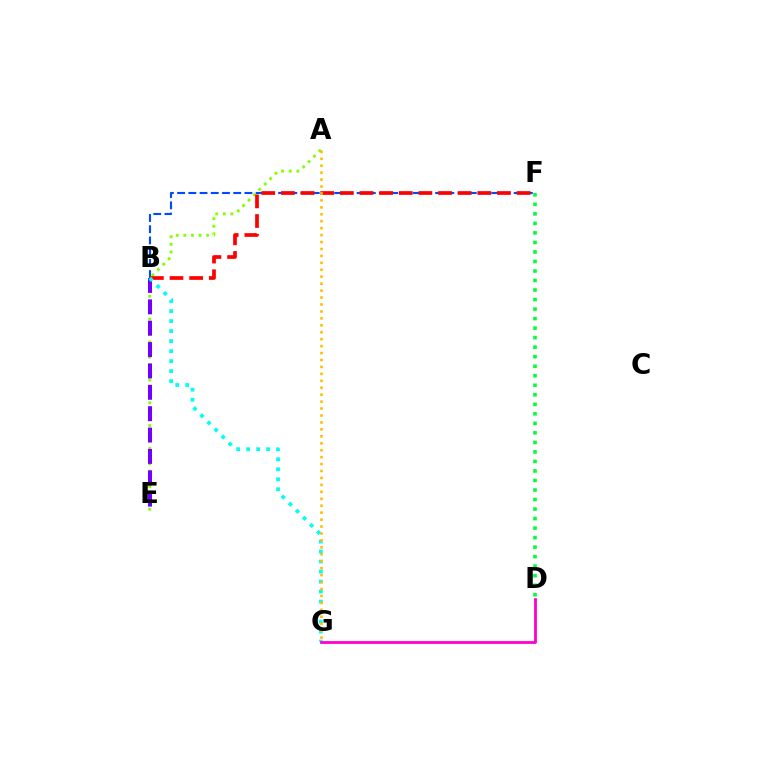{('B', 'F'): [{'color': '#004bff', 'line_style': 'dashed', 'thickness': 1.52}, {'color': '#ff0000', 'line_style': 'dashed', 'thickness': 2.67}], ('D', 'F'): [{'color': '#00ff39', 'line_style': 'dotted', 'thickness': 2.59}], ('A', 'E'): [{'color': '#84ff00', 'line_style': 'dotted', 'thickness': 2.07}], ('B', 'E'): [{'color': '#7200ff', 'line_style': 'dashed', 'thickness': 2.9}], ('B', 'G'): [{'color': '#00fff6', 'line_style': 'dotted', 'thickness': 2.72}], ('A', 'G'): [{'color': '#ffbd00', 'line_style': 'dotted', 'thickness': 1.89}], ('D', 'G'): [{'color': '#ff00cf', 'line_style': 'solid', 'thickness': 2.01}]}